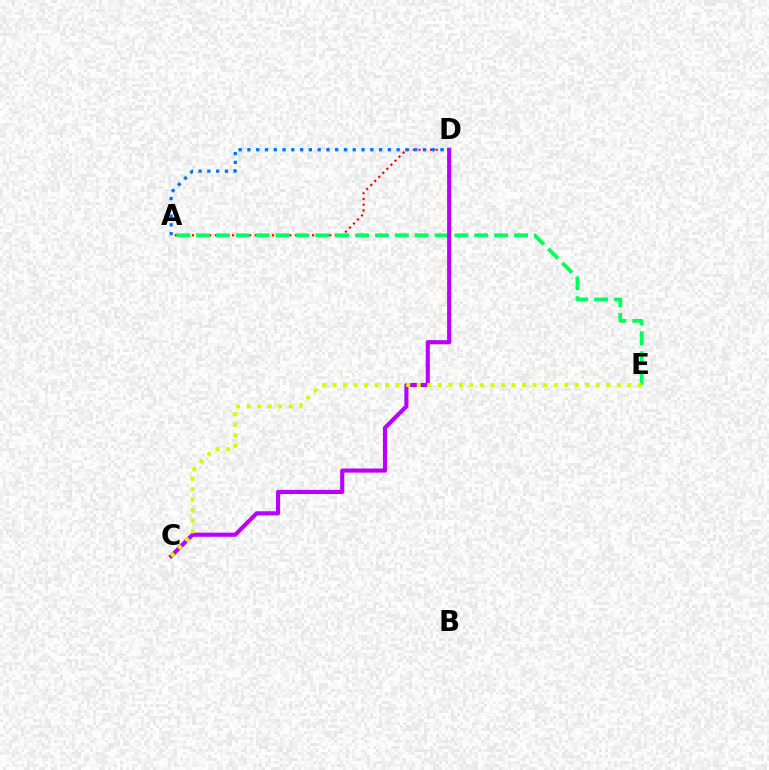{('A', 'D'): [{'color': '#ff0000', 'line_style': 'dotted', 'thickness': 1.55}, {'color': '#0074ff', 'line_style': 'dotted', 'thickness': 2.38}], ('A', 'E'): [{'color': '#00ff5c', 'line_style': 'dashed', 'thickness': 2.7}], ('C', 'D'): [{'color': '#b900ff', 'line_style': 'solid', 'thickness': 2.97}], ('C', 'E'): [{'color': '#d1ff00', 'line_style': 'dotted', 'thickness': 2.86}]}